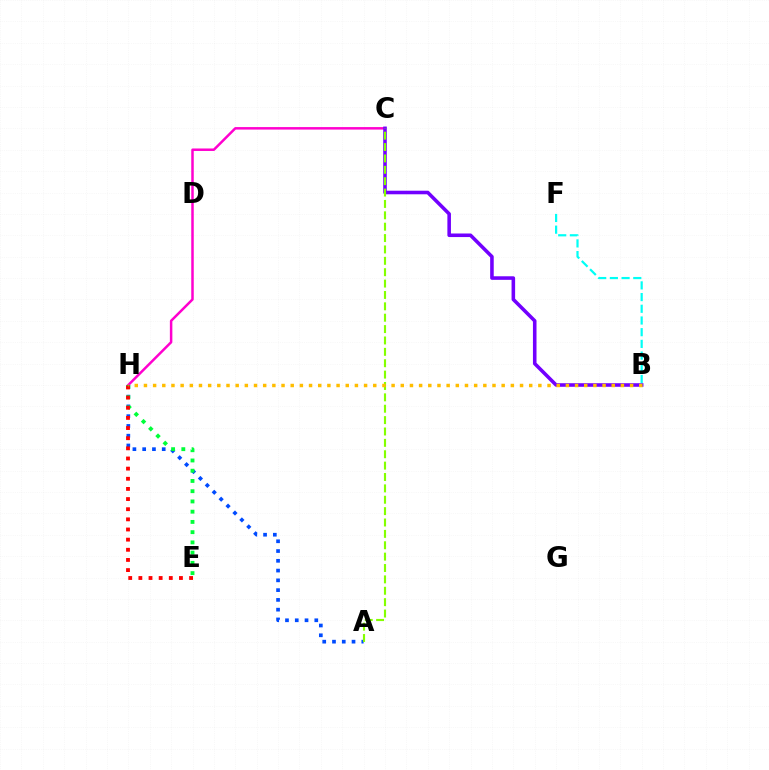{('C', 'H'): [{'color': '#ff00cf', 'line_style': 'solid', 'thickness': 1.8}], ('A', 'H'): [{'color': '#004bff', 'line_style': 'dotted', 'thickness': 2.65}], ('B', 'C'): [{'color': '#7200ff', 'line_style': 'solid', 'thickness': 2.57}], ('E', 'H'): [{'color': '#00ff39', 'line_style': 'dotted', 'thickness': 2.78}, {'color': '#ff0000', 'line_style': 'dotted', 'thickness': 2.76}], ('A', 'C'): [{'color': '#84ff00', 'line_style': 'dashed', 'thickness': 1.55}], ('B', 'H'): [{'color': '#ffbd00', 'line_style': 'dotted', 'thickness': 2.49}], ('B', 'F'): [{'color': '#00fff6', 'line_style': 'dashed', 'thickness': 1.59}]}